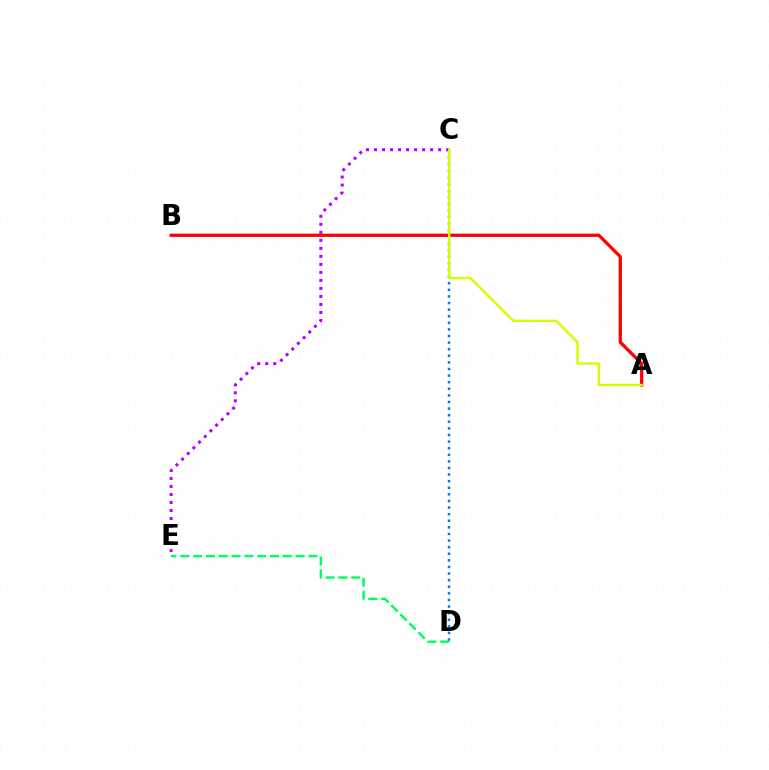{('A', 'B'): [{'color': '#ff0000', 'line_style': 'solid', 'thickness': 2.34}], ('C', 'E'): [{'color': '#b900ff', 'line_style': 'dotted', 'thickness': 2.18}], ('C', 'D'): [{'color': '#0074ff', 'line_style': 'dotted', 'thickness': 1.79}], ('D', 'E'): [{'color': '#00ff5c', 'line_style': 'dashed', 'thickness': 1.74}], ('A', 'C'): [{'color': '#d1ff00', 'line_style': 'solid', 'thickness': 1.72}]}